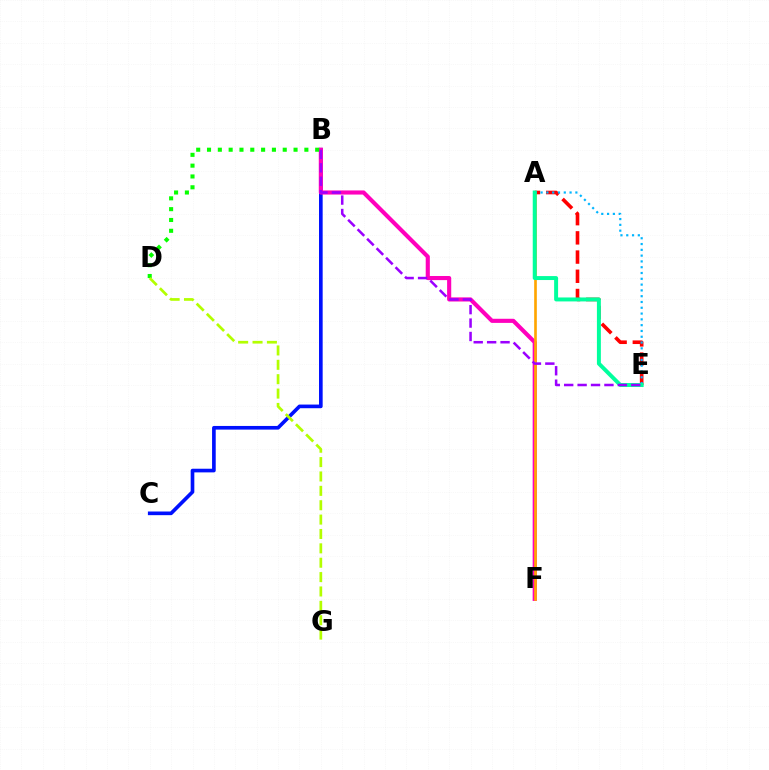{('B', 'C'): [{'color': '#0010ff', 'line_style': 'solid', 'thickness': 2.63}], ('B', 'F'): [{'color': '#ff00bd', 'line_style': 'solid', 'thickness': 2.96}], ('A', 'E'): [{'color': '#ff0000', 'line_style': 'dashed', 'thickness': 2.61}, {'color': '#00b5ff', 'line_style': 'dotted', 'thickness': 1.57}, {'color': '#00ff9d', 'line_style': 'solid', 'thickness': 2.85}], ('A', 'F'): [{'color': '#ffa500', 'line_style': 'solid', 'thickness': 1.91}], ('B', 'D'): [{'color': '#08ff00', 'line_style': 'dotted', 'thickness': 2.94}], ('B', 'E'): [{'color': '#9b00ff', 'line_style': 'dashed', 'thickness': 1.82}], ('D', 'G'): [{'color': '#b3ff00', 'line_style': 'dashed', 'thickness': 1.95}]}